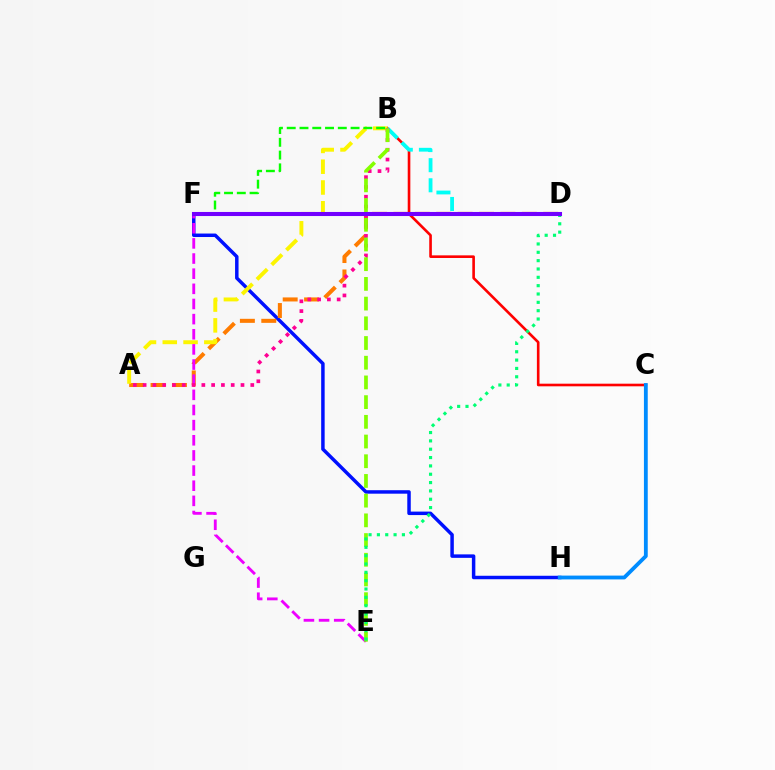{('F', 'H'): [{'color': '#0010ff', 'line_style': 'solid', 'thickness': 2.5}], ('B', 'C'): [{'color': '#ff0000', 'line_style': 'solid', 'thickness': 1.89}], ('A', 'D'): [{'color': '#ff7c00', 'line_style': 'dashed', 'thickness': 2.91}], ('A', 'B'): [{'color': '#fcf500', 'line_style': 'dashed', 'thickness': 2.82}, {'color': '#ff0094', 'line_style': 'dotted', 'thickness': 2.66}], ('C', 'H'): [{'color': '#008cff', 'line_style': 'solid', 'thickness': 2.75}], ('B', 'D'): [{'color': '#00fff6', 'line_style': 'dashed', 'thickness': 2.73}], ('E', 'F'): [{'color': '#ee00ff', 'line_style': 'dashed', 'thickness': 2.06}], ('B', 'F'): [{'color': '#08ff00', 'line_style': 'dashed', 'thickness': 1.73}], ('B', 'E'): [{'color': '#84ff00', 'line_style': 'dashed', 'thickness': 2.68}], ('D', 'E'): [{'color': '#00ff74', 'line_style': 'dotted', 'thickness': 2.27}], ('D', 'F'): [{'color': '#7200ff', 'line_style': 'solid', 'thickness': 2.93}]}